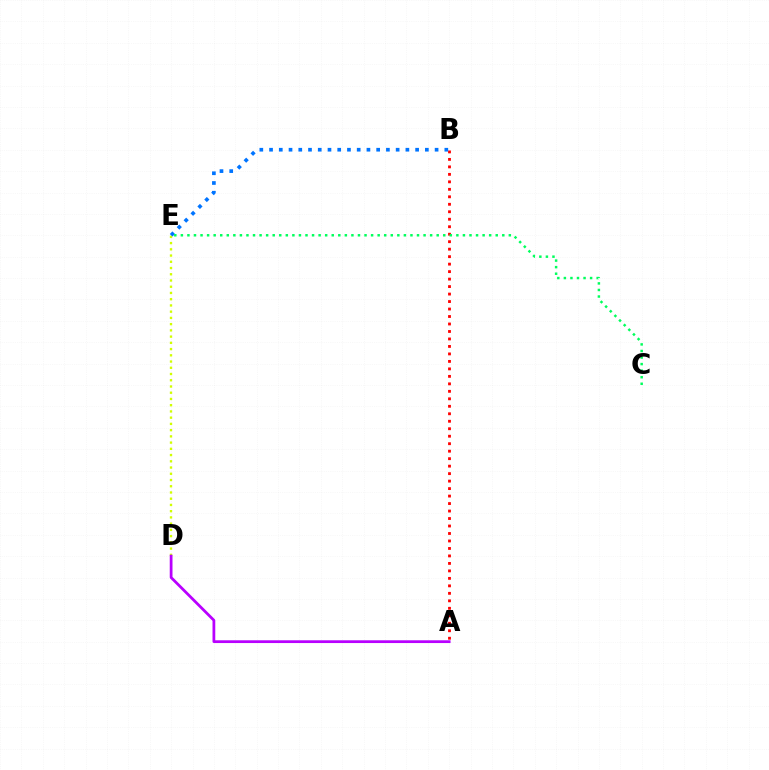{('A', 'B'): [{'color': '#ff0000', 'line_style': 'dotted', 'thickness': 2.03}], ('D', 'E'): [{'color': '#d1ff00', 'line_style': 'dotted', 'thickness': 1.69}], ('B', 'E'): [{'color': '#0074ff', 'line_style': 'dotted', 'thickness': 2.65}], ('C', 'E'): [{'color': '#00ff5c', 'line_style': 'dotted', 'thickness': 1.78}], ('A', 'D'): [{'color': '#b900ff', 'line_style': 'solid', 'thickness': 1.99}]}